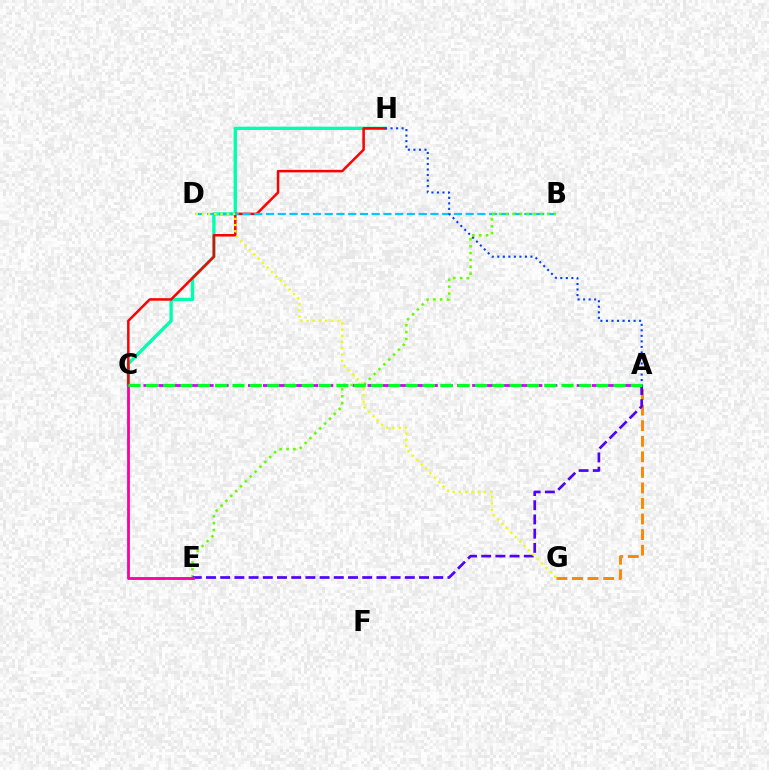{('A', 'G'): [{'color': '#ff8800', 'line_style': 'dashed', 'thickness': 2.11}], ('A', 'C'): [{'color': '#d600ff', 'line_style': 'dashed', 'thickness': 2.03}, {'color': '#00ff27', 'line_style': 'dashed', 'thickness': 2.35}], ('C', 'H'): [{'color': '#00ffaf', 'line_style': 'solid', 'thickness': 2.41}, {'color': '#ff0000', 'line_style': 'solid', 'thickness': 1.81}], ('B', 'D'): [{'color': '#00c7ff', 'line_style': 'dashed', 'thickness': 1.6}], ('B', 'E'): [{'color': '#66ff00', 'line_style': 'dotted', 'thickness': 1.87}], ('A', 'E'): [{'color': '#4f00ff', 'line_style': 'dashed', 'thickness': 1.93}], ('A', 'H'): [{'color': '#003fff', 'line_style': 'dotted', 'thickness': 1.5}], ('C', 'E'): [{'color': '#ff00a0', 'line_style': 'solid', 'thickness': 2.03}], ('D', 'G'): [{'color': '#eeff00', 'line_style': 'dotted', 'thickness': 1.69}]}